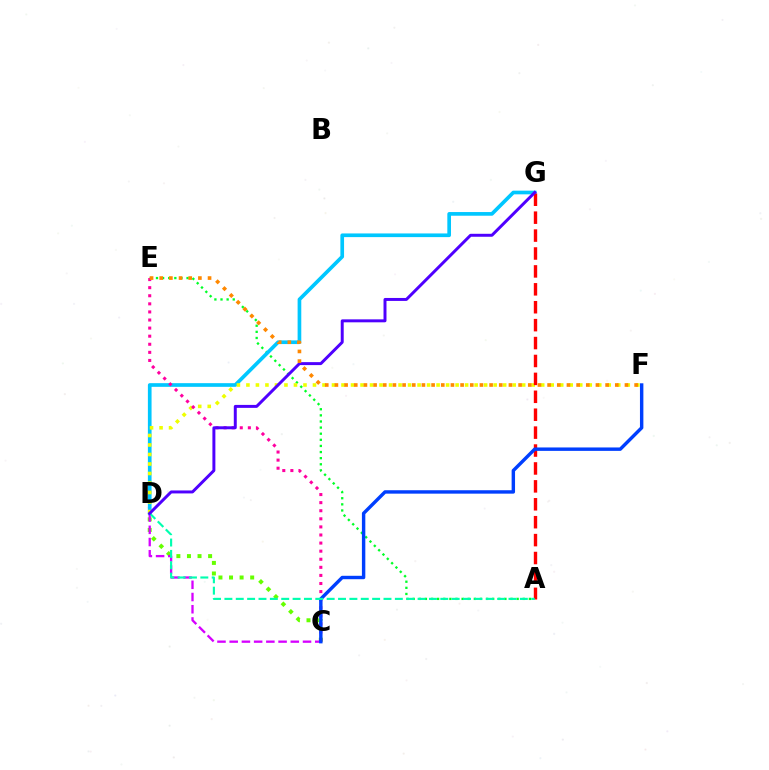{('A', 'E'): [{'color': '#00ff27', 'line_style': 'dotted', 'thickness': 1.66}], ('D', 'G'): [{'color': '#00c7ff', 'line_style': 'solid', 'thickness': 2.64}, {'color': '#4f00ff', 'line_style': 'solid', 'thickness': 2.14}], ('C', 'D'): [{'color': '#66ff00', 'line_style': 'dotted', 'thickness': 2.87}, {'color': '#d600ff', 'line_style': 'dashed', 'thickness': 1.66}], ('D', 'F'): [{'color': '#eeff00', 'line_style': 'dotted', 'thickness': 2.58}], ('A', 'G'): [{'color': '#ff0000', 'line_style': 'dashed', 'thickness': 2.43}], ('C', 'E'): [{'color': '#ff00a0', 'line_style': 'dotted', 'thickness': 2.2}], ('C', 'F'): [{'color': '#003fff', 'line_style': 'solid', 'thickness': 2.46}], ('A', 'D'): [{'color': '#00ffaf', 'line_style': 'dashed', 'thickness': 1.54}], ('E', 'F'): [{'color': '#ff8800', 'line_style': 'dotted', 'thickness': 2.63}]}